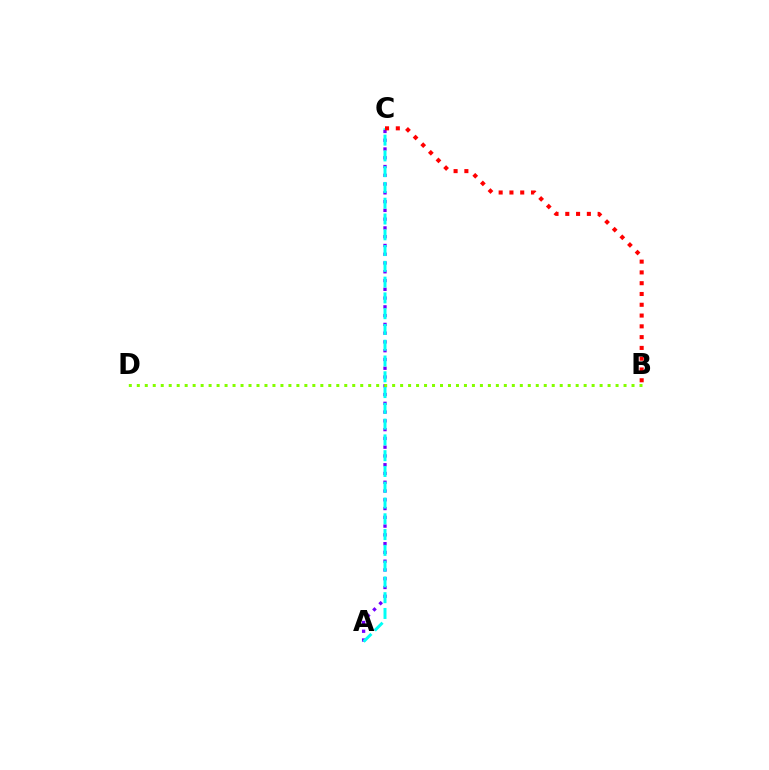{('A', 'C'): [{'color': '#7200ff', 'line_style': 'dotted', 'thickness': 2.38}, {'color': '#00fff6', 'line_style': 'dashed', 'thickness': 2.14}], ('B', 'D'): [{'color': '#84ff00', 'line_style': 'dotted', 'thickness': 2.17}], ('B', 'C'): [{'color': '#ff0000', 'line_style': 'dotted', 'thickness': 2.93}]}